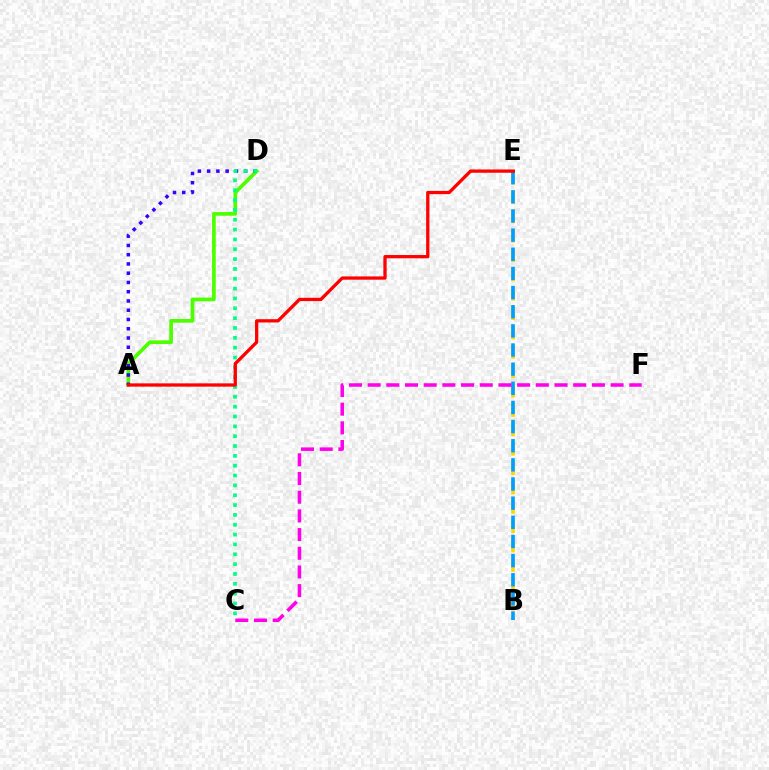{('A', 'D'): [{'color': '#4fff00', 'line_style': 'solid', 'thickness': 2.67}, {'color': '#3700ff', 'line_style': 'dotted', 'thickness': 2.51}], ('B', 'E'): [{'color': '#ffd500', 'line_style': 'dashed', 'thickness': 2.63}, {'color': '#009eff', 'line_style': 'dashed', 'thickness': 2.6}], ('C', 'D'): [{'color': '#00ff86', 'line_style': 'dotted', 'thickness': 2.67}], ('C', 'F'): [{'color': '#ff00ed', 'line_style': 'dashed', 'thickness': 2.54}], ('A', 'E'): [{'color': '#ff0000', 'line_style': 'solid', 'thickness': 2.36}]}